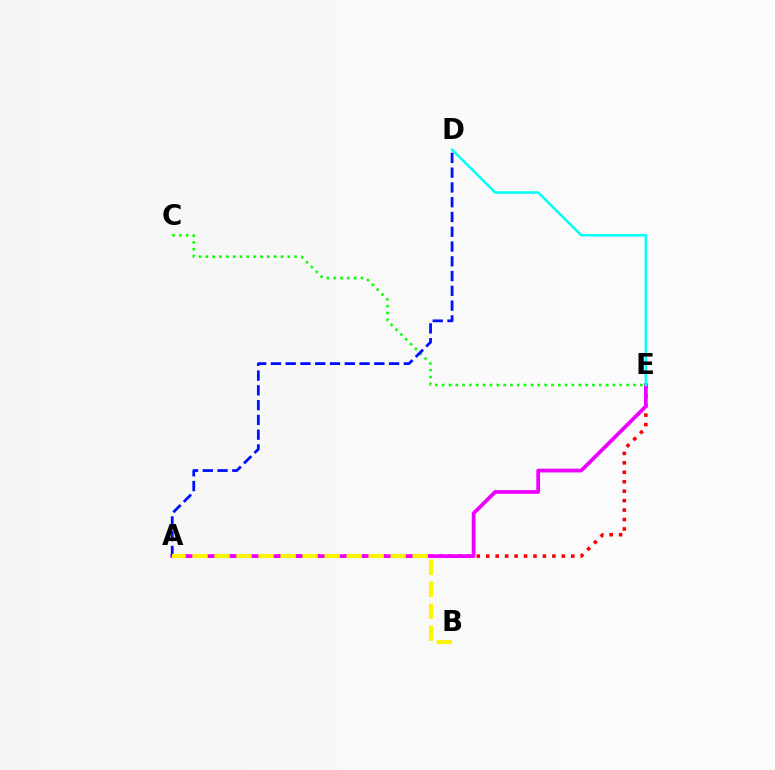{('A', 'E'): [{'color': '#ff0000', 'line_style': 'dotted', 'thickness': 2.57}, {'color': '#ee00ff', 'line_style': 'solid', 'thickness': 2.7}], ('C', 'E'): [{'color': '#08ff00', 'line_style': 'dotted', 'thickness': 1.86}], ('A', 'D'): [{'color': '#0010ff', 'line_style': 'dashed', 'thickness': 2.01}], ('A', 'B'): [{'color': '#fcf500', 'line_style': 'dashed', 'thickness': 2.99}], ('D', 'E'): [{'color': '#00fff6', 'line_style': 'solid', 'thickness': 1.78}]}